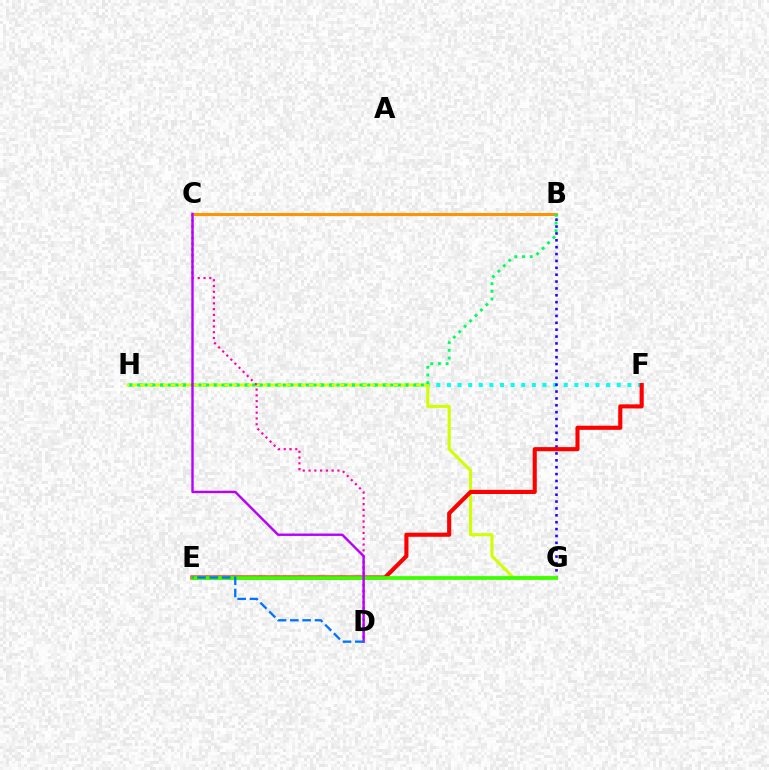{('F', 'H'): [{'color': '#00fff6', 'line_style': 'dotted', 'thickness': 2.88}], ('B', 'G'): [{'color': '#2500ff', 'line_style': 'dotted', 'thickness': 1.87}], ('G', 'H'): [{'color': '#d1ff00', 'line_style': 'solid', 'thickness': 2.2}], ('C', 'D'): [{'color': '#ff00ac', 'line_style': 'dotted', 'thickness': 1.57}, {'color': '#b900ff', 'line_style': 'solid', 'thickness': 1.74}], ('E', 'F'): [{'color': '#ff0000', 'line_style': 'solid', 'thickness': 2.96}], ('B', 'C'): [{'color': '#ff9400', 'line_style': 'solid', 'thickness': 2.16}], ('E', 'G'): [{'color': '#3dff00', 'line_style': 'solid', 'thickness': 2.69}], ('B', 'H'): [{'color': '#00ff5c', 'line_style': 'dotted', 'thickness': 2.08}], ('D', 'E'): [{'color': '#0074ff', 'line_style': 'dashed', 'thickness': 1.67}]}